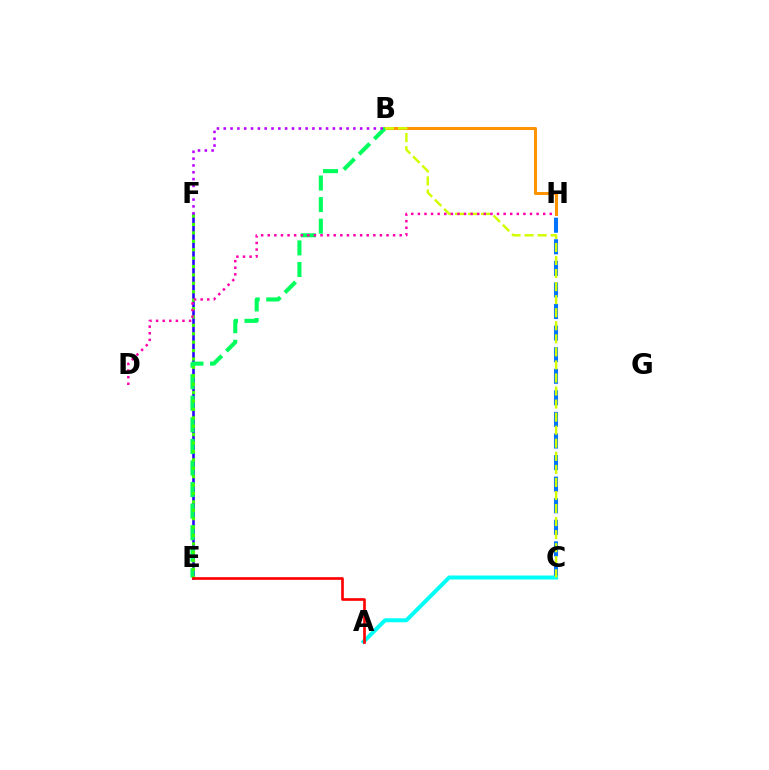{('C', 'H'): [{'color': '#0074ff', 'line_style': 'dashed', 'thickness': 2.93}], ('A', 'C'): [{'color': '#00fff6', 'line_style': 'solid', 'thickness': 2.87}], ('B', 'H'): [{'color': '#ff9400', 'line_style': 'solid', 'thickness': 2.19}], ('E', 'F'): [{'color': '#2500ff', 'line_style': 'solid', 'thickness': 1.86}, {'color': '#3dff00', 'line_style': 'dotted', 'thickness': 2.28}], ('B', 'E'): [{'color': '#00ff5c', 'line_style': 'dashed', 'thickness': 2.93}], ('B', 'F'): [{'color': '#b900ff', 'line_style': 'dotted', 'thickness': 1.85}], ('B', 'C'): [{'color': '#d1ff00', 'line_style': 'dashed', 'thickness': 1.77}], ('D', 'H'): [{'color': '#ff00ac', 'line_style': 'dotted', 'thickness': 1.79}], ('A', 'E'): [{'color': '#ff0000', 'line_style': 'solid', 'thickness': 1.92}]}